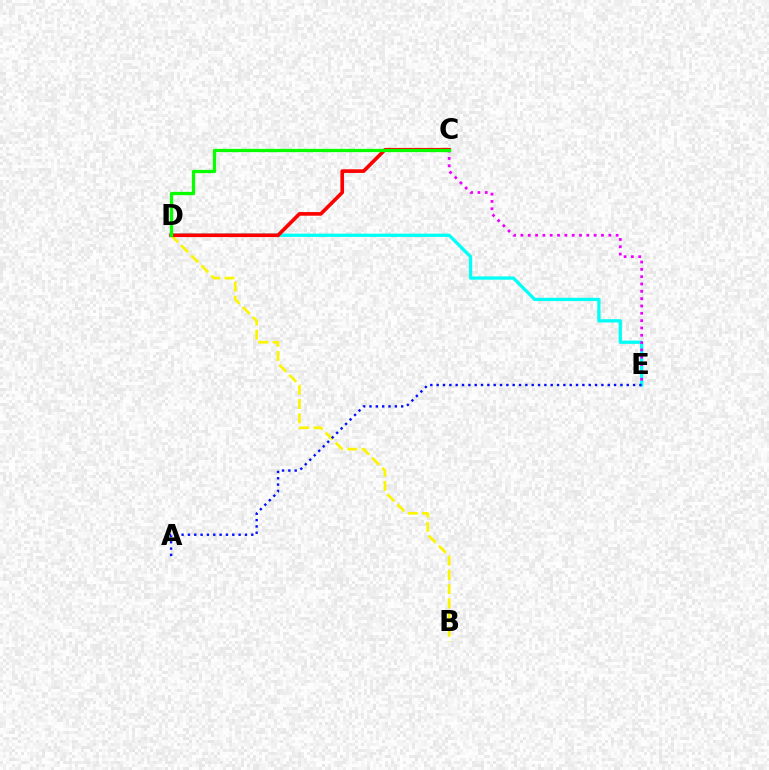{('B', 'D'): [{'color': '#fcf500', 'line_style': 'dashed', 'thickness': 1.93}], ('D', 'E'): [{'color': '#00fff6', 'line_style': 'solid', 'thickness': 2.35}], ('C', 'E'): [{'color': '#ee00ff', 'line_style': 'dotted', 'thickness': 1.99}], ('C', 'D'): [{'color': '#ff0000', 'line_style': 'solid', 'thickness': 2.62}, {'color': '#08ff00', 'line_style': 'solid', 'thickness': 2.36}], ('A', 'E'): [{'color': '#0010ff', 'line_style': 'dotted', 'thickness': 1.72}]}